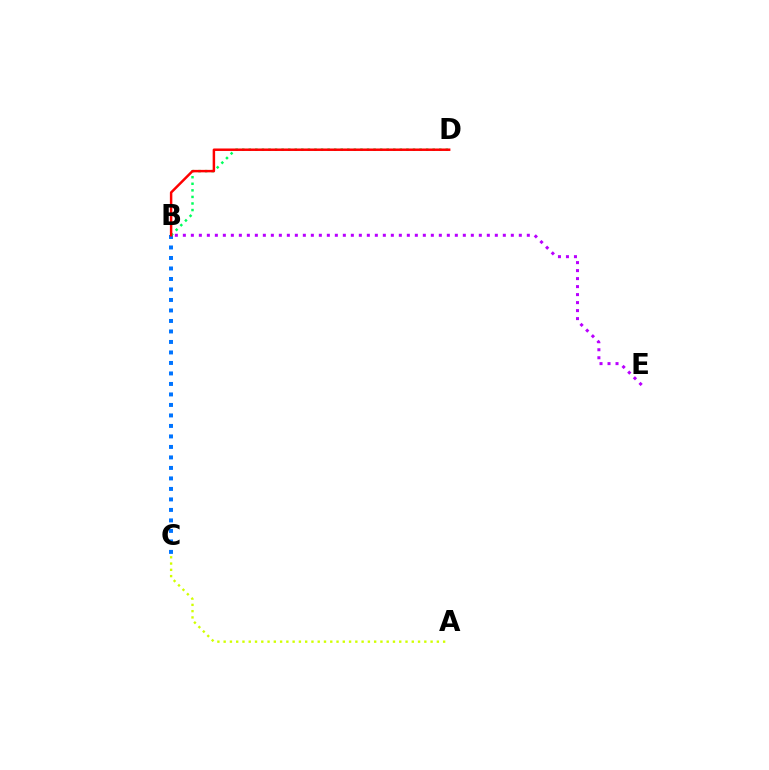{('B', 'C'): [{'color': '#0074ff', 'line_style': 'dotted', 'thickness': 2.85}], ('A', 'C'): [{'color': '#d1ff00', 'line_style': 'dotted', 'thickness': 1.7}], ('B', 'D'): [{'color': '#00ff5c', 'line_style': 'dotted', 'thickness': 1.78}, {'color': '#ff0000', 'line_style': 'solid', 'thickness': 1.78}], ('B', 'E'): [{'color': '#b900ff', 'line_style': 'dotted', 'thickness': 2.17}]}